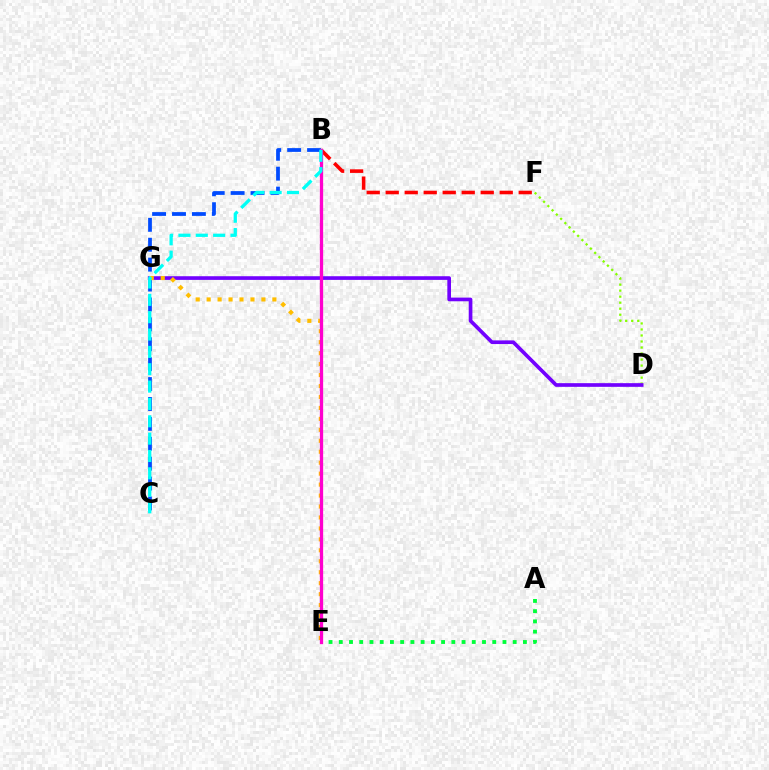{('A', 'E'): [{'color': '#00ff39', 'line_style': 'dotted', 'thickness': 2.78}], ('B', 'F'): [{'color': '#ff0000', 'line_style': 'dashed', 'thickness': 2.58}], ('D', 'F'): [{'color': '#84ff00', 'line_style': 'dotted', 'thickness': 1.64}], ('B', 'C'): [{'color': '#004bff', 'line_style': 'dashed', 'thickness': 2.7}, {'color': '#00fff6', 'line_style': 'dashed', 'thickness': 2.36}], ('D', 'G'): [{'color': '#7200ff', 'line_style': 'solid', 'thickness': 2.64}], ('E', 'G'): [{'color': '#ffbd00', 'line_style': 'dotted', 'thickness': 2.98}], ('B', 'E'): [{'color': '#ff00cf', 'line_style': 'solid', 'thickness': 2.36}]}